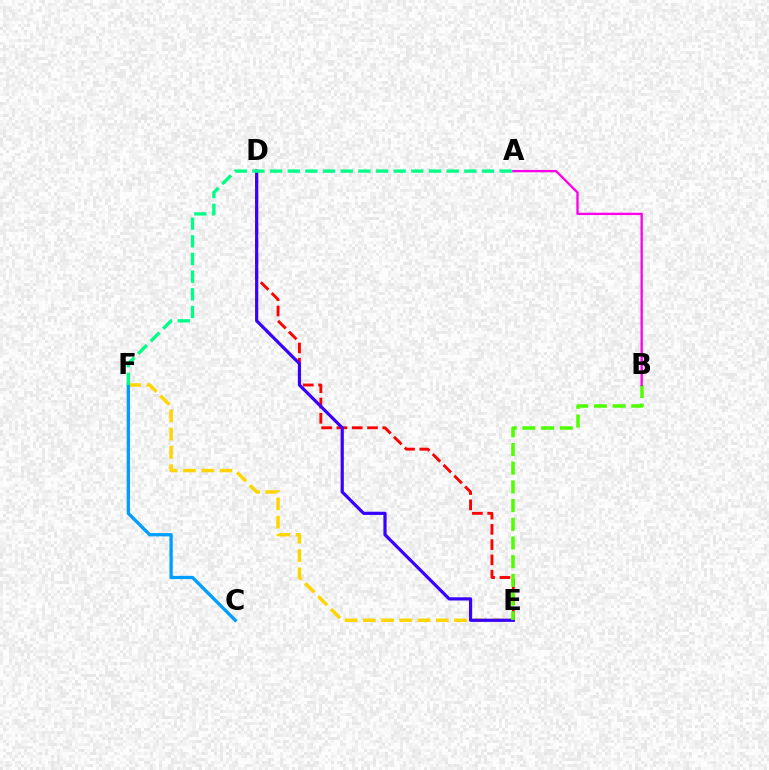{('D', 'E'): [{'color': '#ff0000', 'line_style': 'dashed', 'thickness': 2.08}, {'color': '#3700ff', 'line_style': 'solid', 'thickness': 2.3}], ('E', 'F'): [{'color': '#ffd500', 'line_style': 'dashed', 'thickness': 2.48}], ('B', 'E'): [{'color': '#4fff00', 'line_style': 'dashed', 'thickness': 2.54}], ('C', 'F'): [{'color': '#009eff', 'line_style': 'solid', 'thickness': 2.38}], ('A', 'F'): [{'color': '#00ff86', 'line_style': 'dashed', 'thickness': 2.4}], ('A', 'B'): [{'color': '#ff00ed', 'line_style': 'solid', 'thickness': 1.68}]}